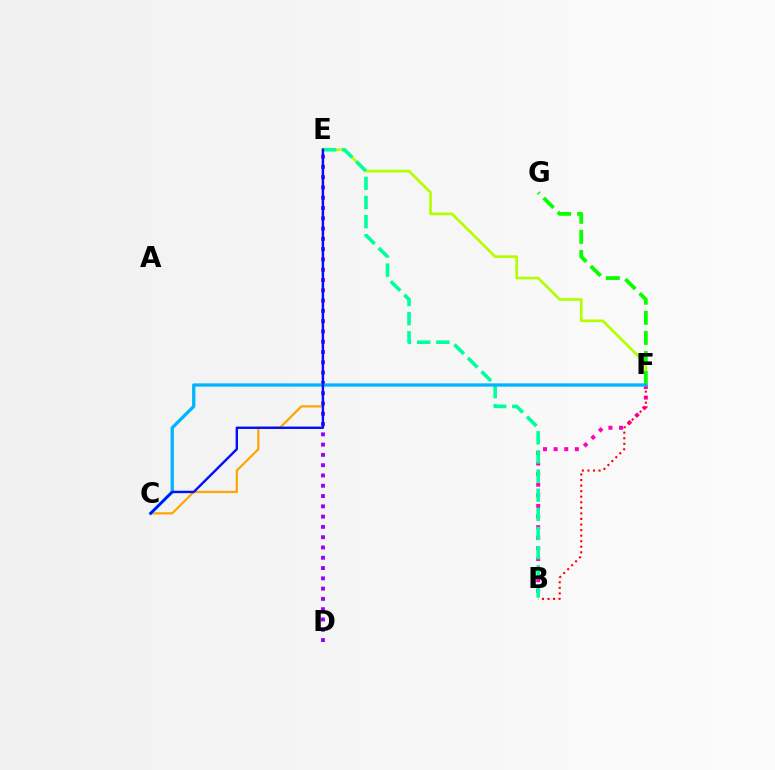{('B', 'F'): [{'color': '#ff00bd', 'line_style': 'dotted', 'thickness': 2.88}, {'color': '#ff0000', 'line_style': 'dotted', 'thickness': 1.51}], ('E', 'F'): [{'color': '#b3ff00', 'line_style': 'solid', 'thickness': 1.93}], ('D', 'E'): [{'color': '#9b00ff', 'line_style': 'dotted', 'thickness': 2.79}], ('F', 'G'): [{'color': '#08ff00', 'line_style': 'dashed', 'thickness': 2.73}], ('C', 'E'): [{'color': '#ffa500', 'line_style': 'solid', 'thickness': 1.6}, {'color': '#0010ff', 'line_style': 'solid', 'thickness': 1.74}], ('B', 'E'): [{'color': '#00ff9d', 'line_style': 'dashed', 'thickness': 2.6}], ('C', 'F'): [{'color': '#00b5ff', 'line_style': 'solid', 'thickness': 2.36}]}